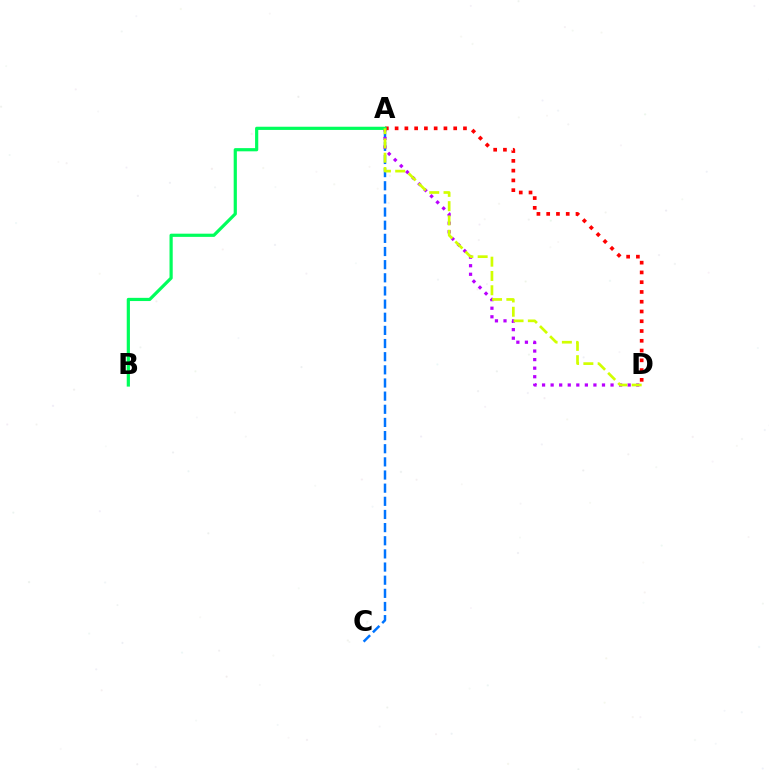{('A', 'C'): [{'color': '#0074ff', 'line_style': 'dashed', 'thickness': 1.79}], ('A', 'D'): [{'color': '#b900ff', 'line_style': 'dotted', 'thickness': 2.33}, {'color': '#ff0000', 'line_style': 'dotted', 'thickness': 2.65}, {'color': '#d1ff00', 'line_style': 'dashed', 'thickness': 1.94}], ('A', 'B'): [{'color': '#00ff5c', 'line_style': 'solid', 'thickness': 2.3}]}